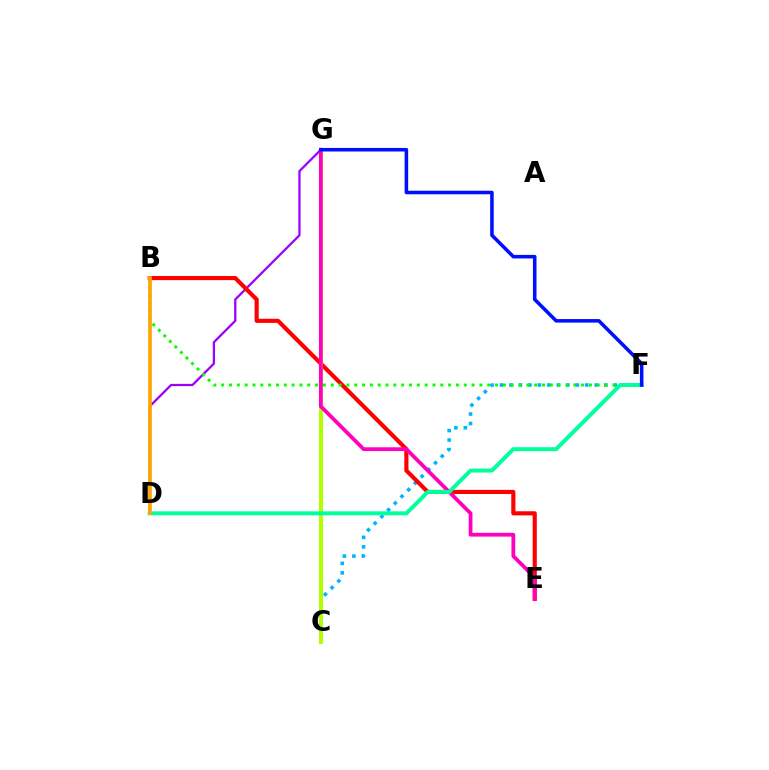{('C', 'F'): [{'color': '#00b5ff', 'line_style': 'dotted', 'thickness': 2.58}], ('D', 'G'): [{'color': '#9b00ff', 'line_style': 'solid', 'thickness': 1.62}], ('B', 'E'): [{'color': '#ff0000', 'line_style': 'solid', 'thickness': 2.98}], ('B', 'F'): [{'color': '#08ff00', 'line_style': 'dotted', 'thickness': 2.13}], ('C', 'G'): [{'color': '#b3ff00', 'line_style': 'solid', 'thickness': 2.94}], ('E', 'G'): [{'color': '#ff00bd', 'line_style': 'solid', 'thickness': 2.72}], ('D', 'F'): [{'color': '#00ff9d', 'line_style': 'solid', 'thickness': 2.86}], ('B', 'D'): [{'color': '#ffa500', 'line_style': 'solid', 'thickness': 2.64}], ('F', 'G'): [{'color': '#0010ff', 'line_style': 'solid', 'thickness': 2.56}]}